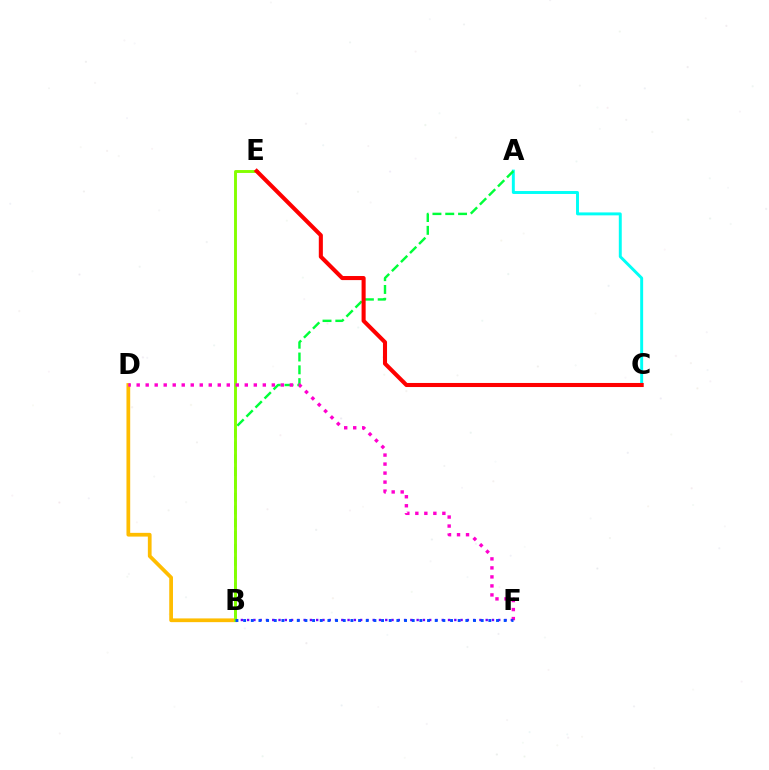{('B', 'F'): [{'color': '#7200ff', 'line_style': 'dotted', 'thickness': 1.71}, {'color': '#004bff', 'line_style': 'dotted', 'thickness': 2.08}], ('A', 'C'): [{'color': '#00fff6', 'line_style': 'solid', 'thickness': 2.12}], ('B', 'D'): [{'color': '#ffbd00', 'line_style': 'solid', 'thickness': 2.69}], ('A', 'B'): [{'color': '#00ff39', 'line_style': 'dashed', 'thickness': 1.74}], ('B', 'E'): [{'color': '#84ff00', 'line_style': 'solid', 'thickness': 2.09}], ('D', 'F'): [{'color': '#ff00cf', 'line_style': 'dotted', 'thickness': 2.45}], ('C', 'E'): [{'color': '#ff0000', 'line_style': 'solid', 'thickness': 2.93}]}